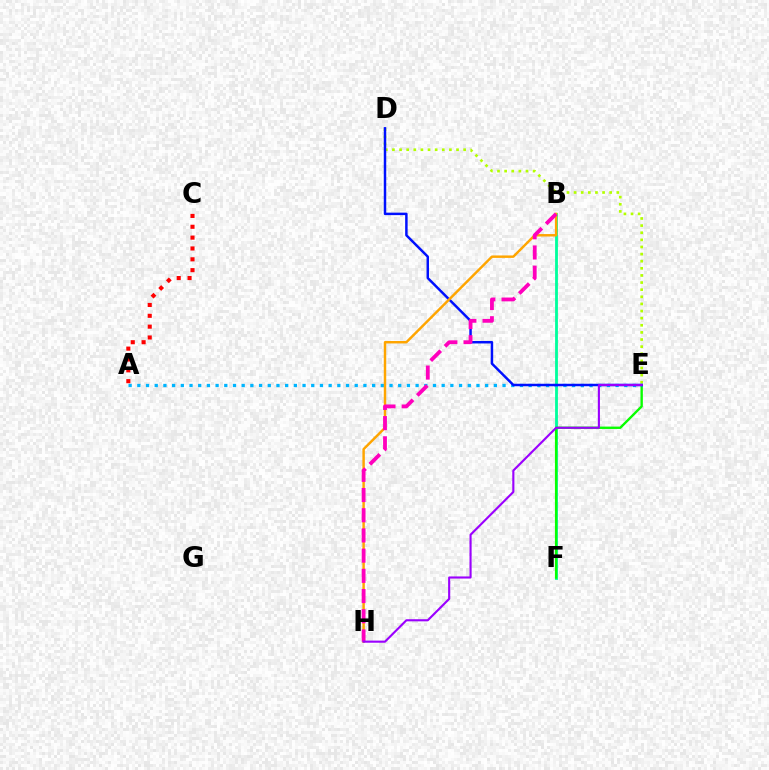{('D', 'E'): [{'color': '#b3ff00', 'line_style': 'dotted', 'thickness': 1.93}, {'color': '#0010ff', 'line_style': 'solid', 'thickness': 1.78}], ('B', 'F'): [{'color': '#00ff9d', 'line_style': 'solid', 'thickness': 2.03}], ('E', 'F'): [{'color': '#08ff00', 'line_style': 'solid', 'thickness': 1.71}], ('A', 'E'): [{'color': '#00b5ff', 'line_style': 'dotted', 'thickness': 2.36}], ('B', 'H'): [{'color': '#ffa500', 'line_style': 'solid', 'thickness': 1.76}, {'color': '#ff00bd', 'line_style': 'dashed', 'thickness': 2.74}], ('A', 'C'): [{'color': '#ff0000', 'line_style': 'dotted', 'thickness': 2.95}], ('E', 'H'): [{'color': '#9b00ff', 'line_style': 'solid', 'thickness': 1.53}]}